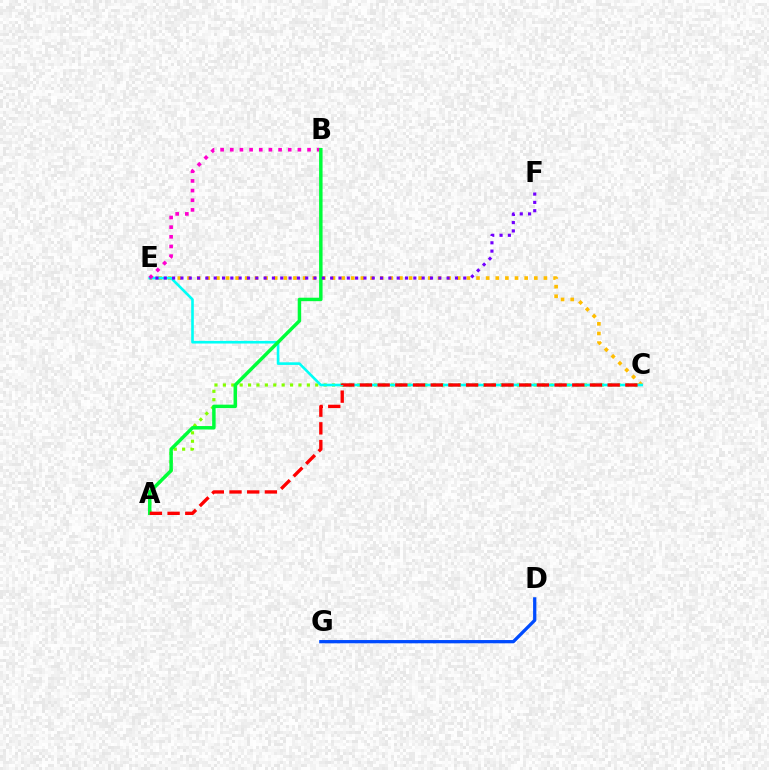{('A', 'C'): [{'color': '#84ff00', 'line_style': 'dotted', 'thickness': 2.28}, {'color': '#ff0000', 'line_style': 'dashed', 'thickness': 2.4}], ('C', 'E'): [{'color': '#ffbd00', 'line_style': 'dotted', 'thickness': 2.62}, {'color': '#00fff6', 'line_style': 'solid', 'thickness': 1.89}], ('B', 'E'): [{'color': '#ff00cf', 'line_style': 'dotted', 'thickness': 2.62}], ('A', 'B'): [{'color': '#00ff39', 'line_style': 'solid', 'thickness': 2.49}], ('E', 'F'): [{'color': '#7200ff', 'line_style': 'dotted', 'thickness': 2.26}], ('D', 'G'): [{'color': '#004bff', 'line_style': 'solid', 'thickness': 2.35}]}